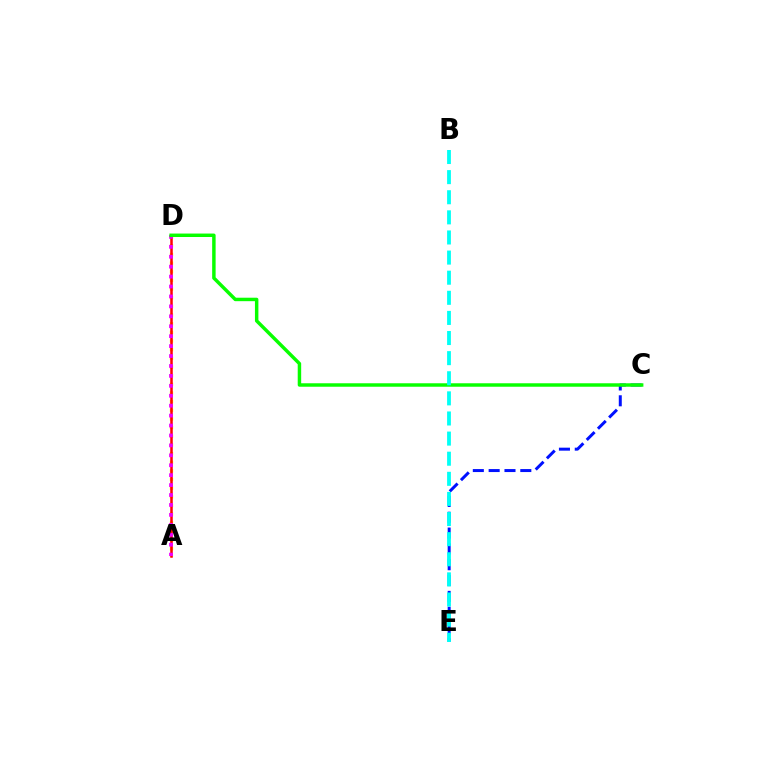{('A', 'D'): [{'color': '#fcf500', 'line_style': 'dotted', 'thickness': 2.35}, {'color': '#ff0000', 'line_style': 'solid', 'thickness': 1.8}, {'color': '#ee00ff', 'line_style': 'dotted', 'thickness': 2.7}], ('C', 'E'): [{'color': '#0010ff', 'line_style': 'dashed', 'thickness': 2.15}], ('C', 'D'): [{'color': '#08ff00', 'line_style': 'solid', 'thickness': 2.49}], ('B', 'E'): [{'color': '#00fff6', 'line_style': 'dashed', 'thickness': 2.73}]}